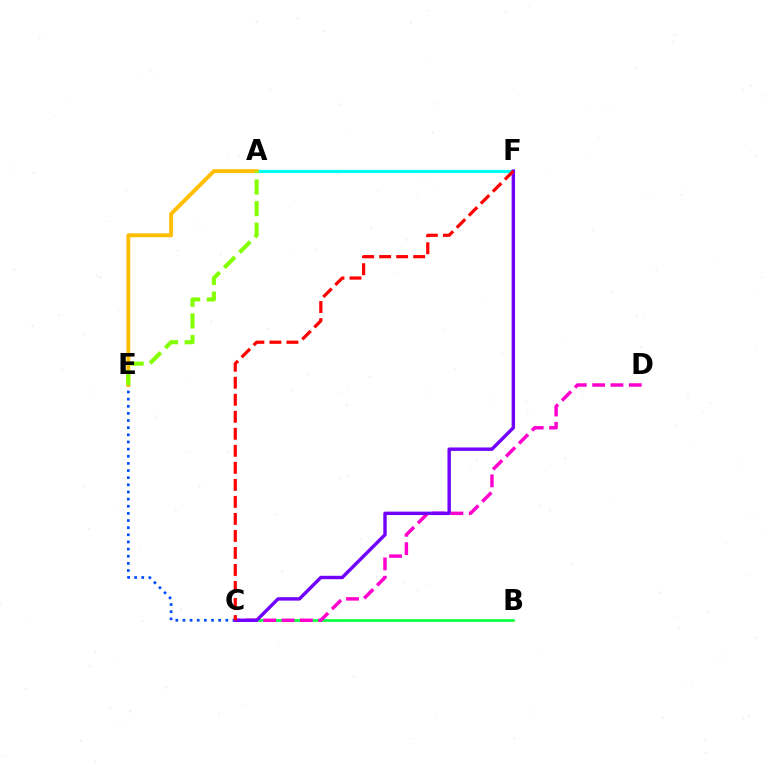{('A', 'F'): [{'color': '#00fff6', 'line_style': 'solid', 'thickness': 2.26}], ('B', 'C'): [{'color': '#00ff39', 'line_style': 'solid', 'thickness': 1.9}], ('C', 'D'): [{'color': '#ff00cf', 'line_style': 'dashed', 'thickness': 2.49}], ('C', 'E'): [{'color': '#004bff', 'line_style': 'dotted', 'thickness': 1.94}], ('A', 'E'): [{'color': '#ffbd00', 'line_style': 'solid', 'thickness': 2.8}, {'color': '#84ff00', 'line_style': 'dashed', 'thickness': 2.94}], ('C', 'F'): [{'color': '#7200ff', 'line_style': 'solid', 'thickness': 2.45}, {'color': '#ff0000', 'line_style': 'dashed', 'thickness': 2.31}]}